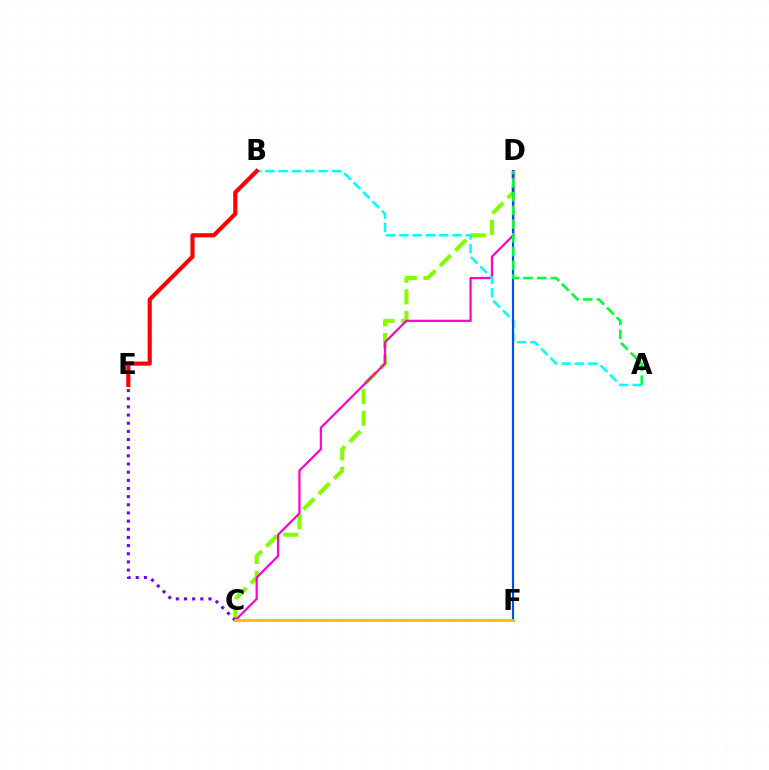{('C', 'D'): [{'color': '#84ff00', 'line_style': 'dashed', 'thickness': 2.94}, {'color': '#ff00cf', 'line_style': 'solid', 'thickness': 1.59}], ('C', 'E'): [{'color': '#7200ff', 'line_style': 'dotted', 'thickness': 2.22}], ('A', 'B'): [{'color': '#00fff6', 'line_style': 'dashed', 'thickness': 1.81}], ('D', 'F'): [{'color': '#004bff', 'line_style': 'solid', 'thickness': 1.55}], ('C', 'F'): [{'color': '#ffbd00', 'line_style': 'solid', 'thickness': 2.02}], ('B', 'E'): [{'color': '#ff0000', 'line_style': 'solid', 'thickness': 2.98}], ('A', 'D'): [{'color': '#00ff39', 'line_style': 'dashed', 'thickness': 1.86}]}